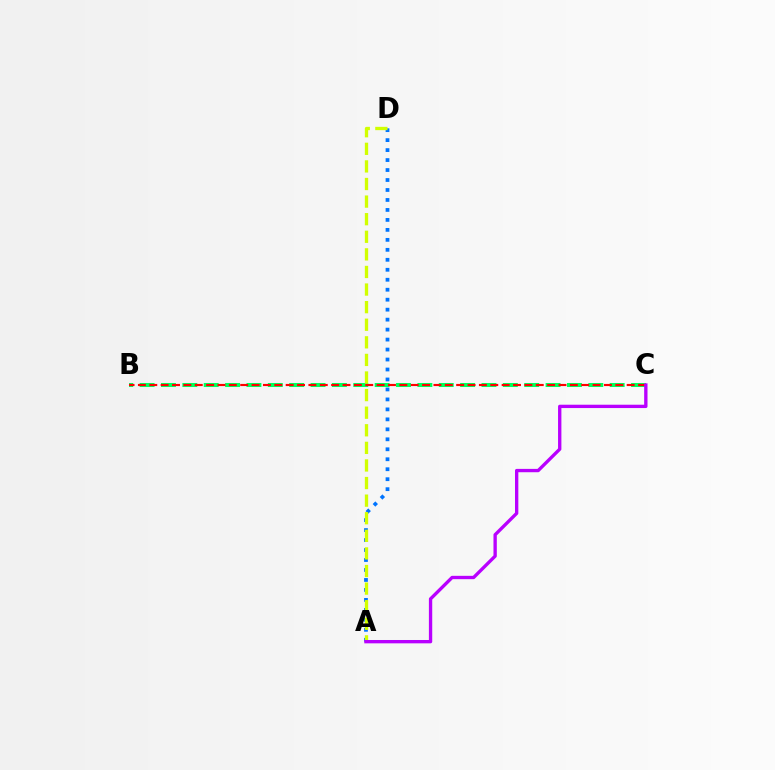{('B', 'C'): [{'color': '#00ff5c', 'line_style': 'dashed', 'thickness': 2.9}, {'color': '#ff0000', 'line_style': 'dashed', 'thickness': 1.54}], ('A', 'D'): [{'color': '#0074ff', 'line_style': 'dotted', 'thickness': 2.71}, {'color': '#d1ff00', 'line_style': 'dashed', 'thickness': 2.39}], ('A', 'C'): [{'color': '#b900ff', 'line_style': 'solid', 'thickness': 2.4}]}